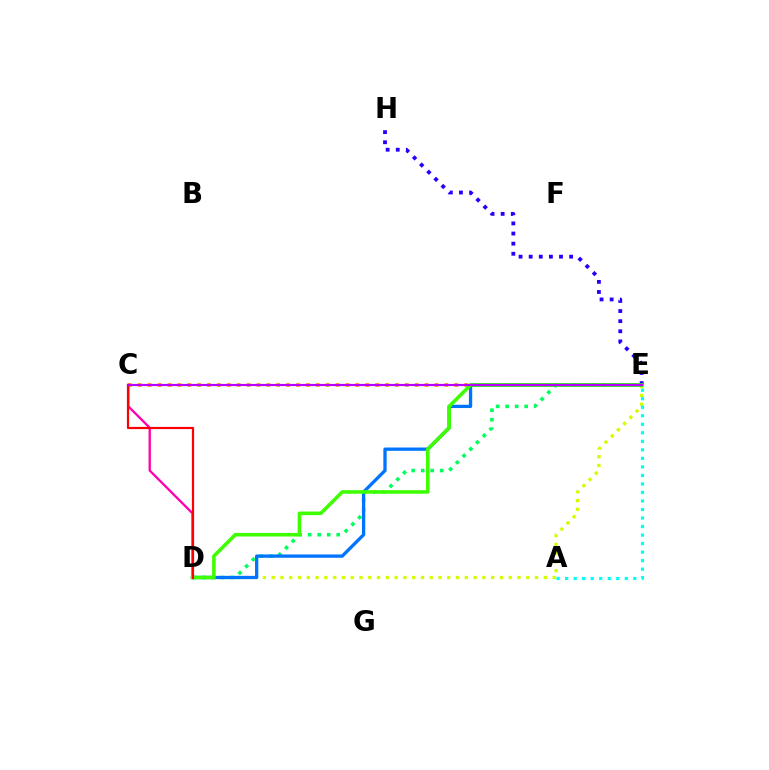{('D', 'E'): [{'color': '#d1ff00', 'line_style': 'dotted', 'thickness': 2.39}, {'color': '#00ff5c', 'line_style': 'dotted', 'thickness': 2.58}, {'color': '#0074ff', 'line_style': 'solid', 'thickness': 2.37}, {'color': '#3dff00', 'line_style': 'solid', 'thickness': 2.56}], ('A', 'E'): [{'color': '#00fff6', 'line_style': 'dotted', 'thickness': 2.32}], ('C', 'E'): [{'color': '#ff9400', 'line_style': 'dotted', 'thickness': 2.69}, {'color': '#b900ff', 'line_style': 'solid', 'thickness': 1.56}], ('C', 'D'): [{'color': '#ff00ac', 'line_style': 'solid', 'thickness': 1.67}, {'color': '#ff0000', 'line_style': 'solid', 'thickness': 1.58}], ('E', 'H'): [{'color': '#2500ff', 'line_style': 'dotted', 'thickness': 2.75}]}